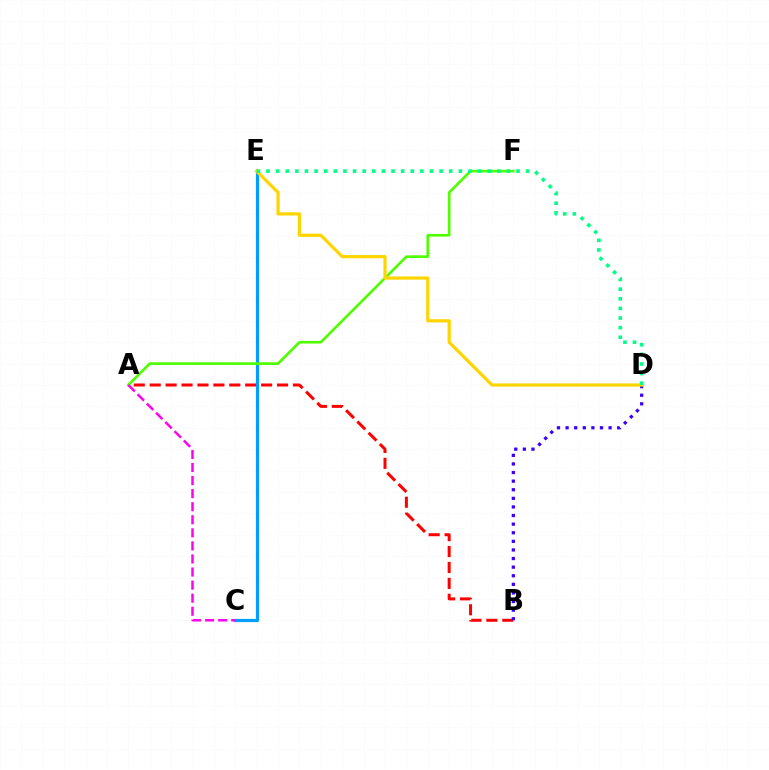{('A', 'B'): [{'color': '#ff0000', 'line_style': 'dashed', 'thickness': 2.16}], ('C', 'E'): [{'color': '#009eff', 'line_style': 'solid', 'thickness': 2.31}], ('B', 'D'): [{'color': '#3700ff', 'line_style': 'dotted', 'thickness': 2.34}], ('A', 'F'): [{'color': '#4fff00', 'line_style': 'solid', 'thickness': 1.91}], ('A', 'C'): [{'color': '#ff00ed', 'line_style': 'dashed', 'thickness': 1.77}], ('D', 'E'): [{'color': '#ffd500', 'line_style': 'solid', 'thickness': 2.32}, {'color': '#00ff86', 'line_style': 'dotted', 'thickness': 2.61}]}